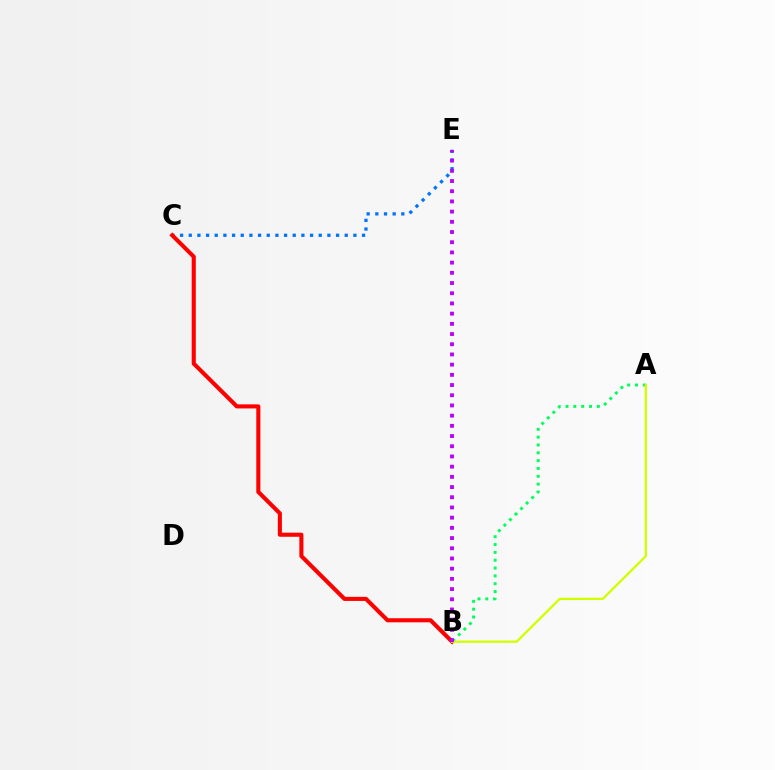{('C', 'E'): [{'color': '#0074ff', 'line_style': 'dotted', 'thickness': 2.35}], ('B', 'C'): [{'color': '#ff0000', 'line_style': 'solid', 'thickness': 2.94}], ('A', 'B'): [{'color': '#00ff5c', 'line_style': 'dotted', 'thickness': 2.13}, {'color': '#d1ff00', 'line_style': 'solid', 'thickness': 1.67}], ('B', 'E'): [{'color': '#b900ff', 'line_style': 'dotted', 'thickness': 2.77}]}